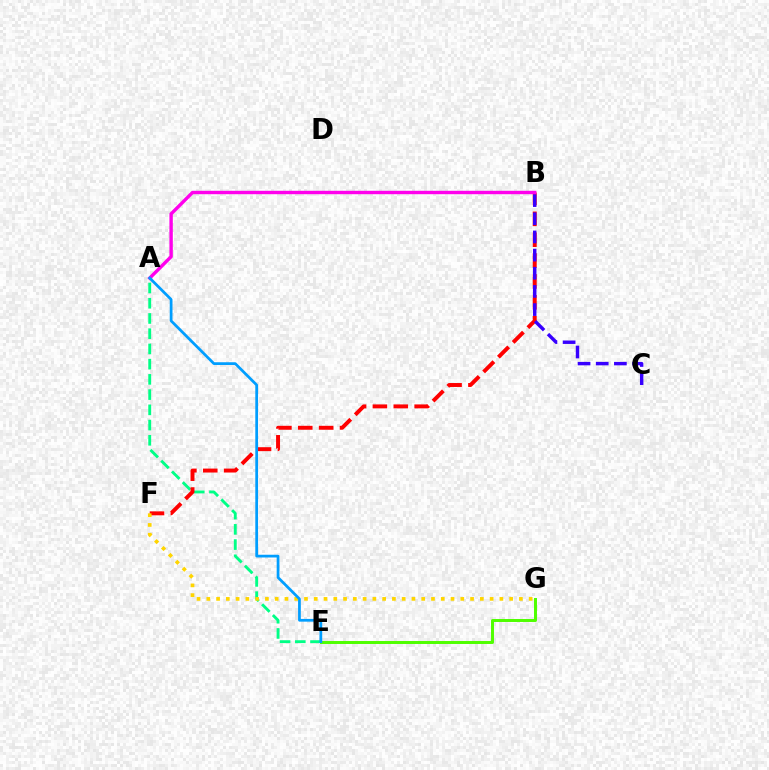{('A', 'E'): [{'color': '#00ff86', 'line_style': 'dashed', 'thickness': 2.07}, {'color': '#009eff', 'line_style': 'solid', 'thickness': 1.98}], ('B', 'F'): [{'color': '#ff0000', 'line_style': 'dashed', 'thickness': 2.84}], ('E', 'G'): [{'color': '#4fff00', 'line_style': 'solid', 'thickness': 2.14}], ('F', 'G'): [{'color': '#ffd500', 'line_style': 'dotted', 'thickness': 2.65}], ('B', 'C'): [{'color': '#3700ff', 'line_style': 'dashed', 'thickness': 2.47}], ('A', 'B'): [{'color': '#ff00ed', 'line_style': 'solid', 'thickness': 2.45}]}